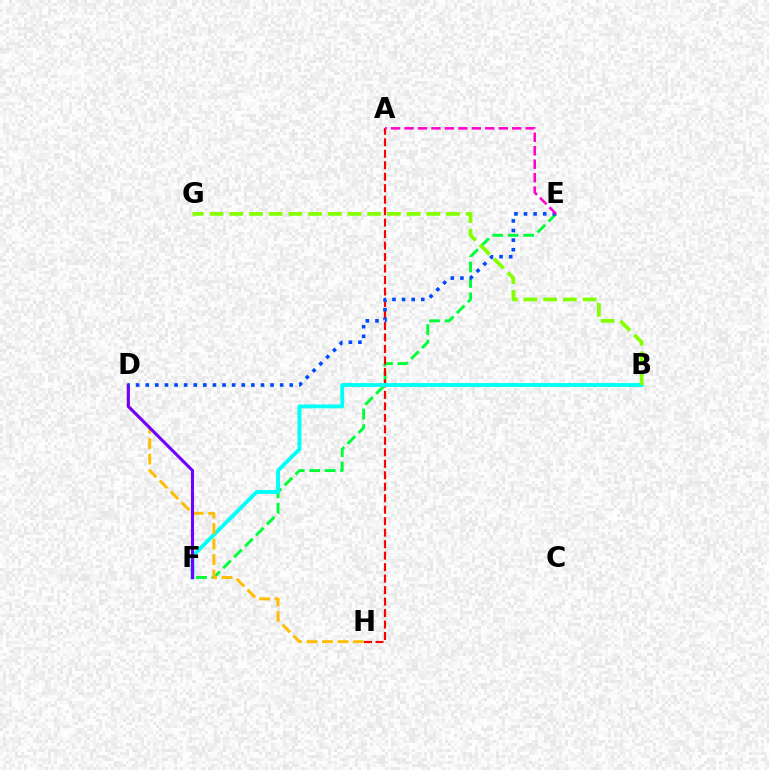{('E', 'F'): [{'color': '#00ff39', 'line_style': 'dashed', 'thickness': 2.1}], ('A', 'H'): [{'color': '#ff0000', 'line_style': 'dashed', 'thickness': 1.56}], ('B', 'F'): [{'color': '#00fff6', 'line_style': 'solid', 'thickness': 2.77}], ('D', 'H'): [{'color': '#ffbd00', 'line_style': 'dashed', 'thickness': 2.11}], ('D', 'F'): [{'color': '#7200ff', 'line_style': 'solid', 'thickness': 2.24}], ('B', 'G'): [{'color': '#84ff00', 'line_style': 'dashed', 'thickness': 2.68}], ('D', 'E'): [{'color': '#004bff', 'line_style': 'dotted', 'thickness': 2.61}], ('A', 'E'): [{'color': '#ff00cf', 'line_style': 'dashed', 'thickness': 1.83}]}